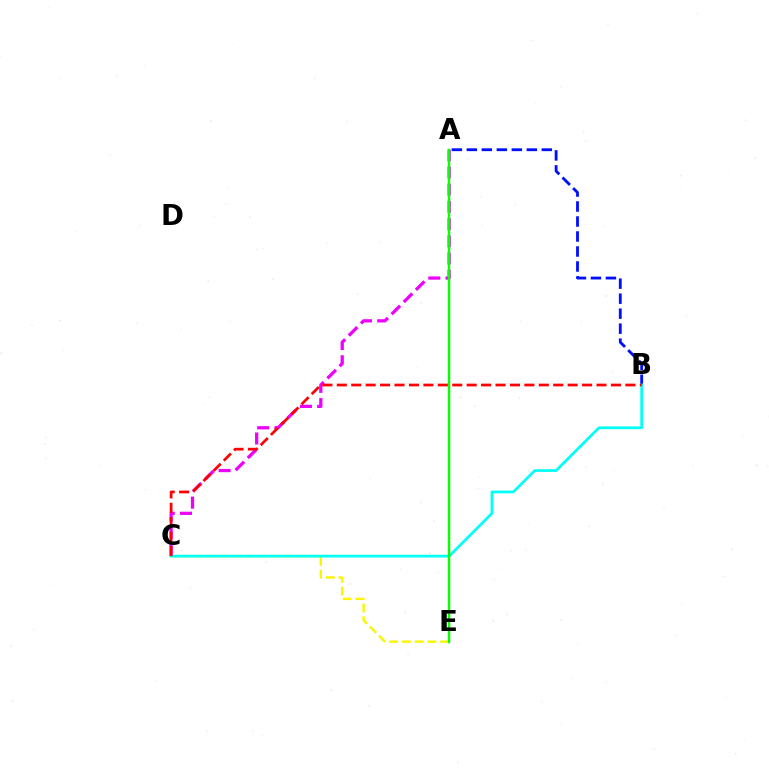{('A', 'C'): [{'color': '#ee00ff', 'line_style': 'dashed', 'thickness': 2.34}], ('A', 'B'): [{'color': '#0010ff', 'line_style': 'dashed', 'thickness': 2.04}], ('C', 'E'): [{'color': '#fcf500', 'line_style': 'dashed', 'thickness': 1.74}], ('B', 'C'): [{'color': '#00fff6', 'line_style': 'solid', 'thickness': 1.95}, {'color': '#ff0000', 'line_style': 'dashed', 'thickness': 1.96}], ('A', 'E'): [{'color': '#08ff00', 'line_style': 'solid', 'thickness': 1.78}]}